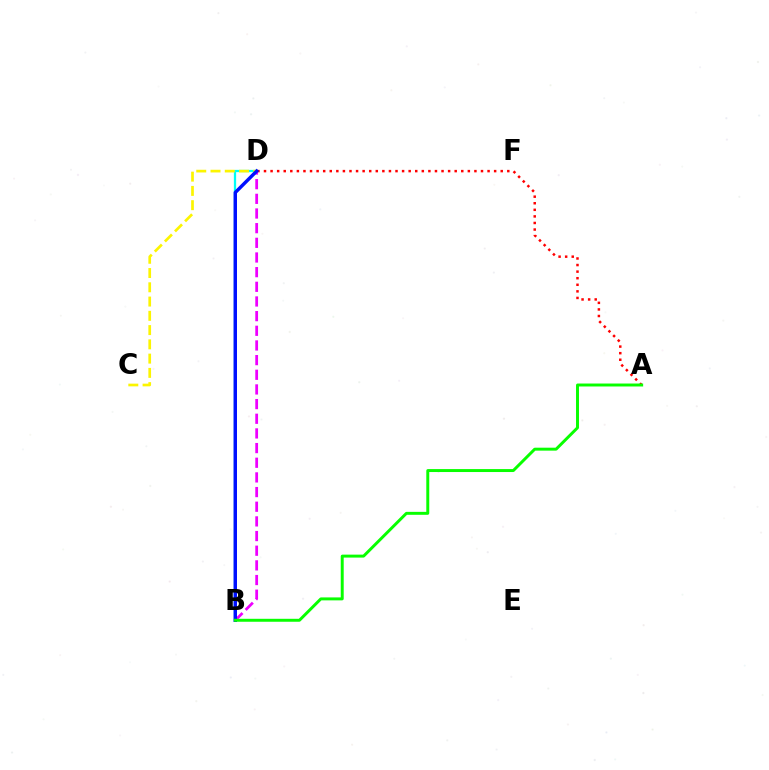{('B', 'D'): [{'color': '#00fff6', 'line_style': 'solid', 'thickness': 1.63}, {'color': '#ee00ff', 'line_style': 'dashed', 'thickness': 1.99}, {'color': '#0010ff', 'line_style': 'solid', 'thickness': 2.47}], ('A', 'D'): [{'color': '#ff0000', 'line_style': 'dotted', 'thickness': 1.79}], ('C', 'D'): [{'color': '#fcf500', 'line_style': 'dashed', 'thickness': 1.94}], ('A', 'B'): [{'color': '#08ff00', 'line_style': 'solid', 'thickness': 2.13}]}